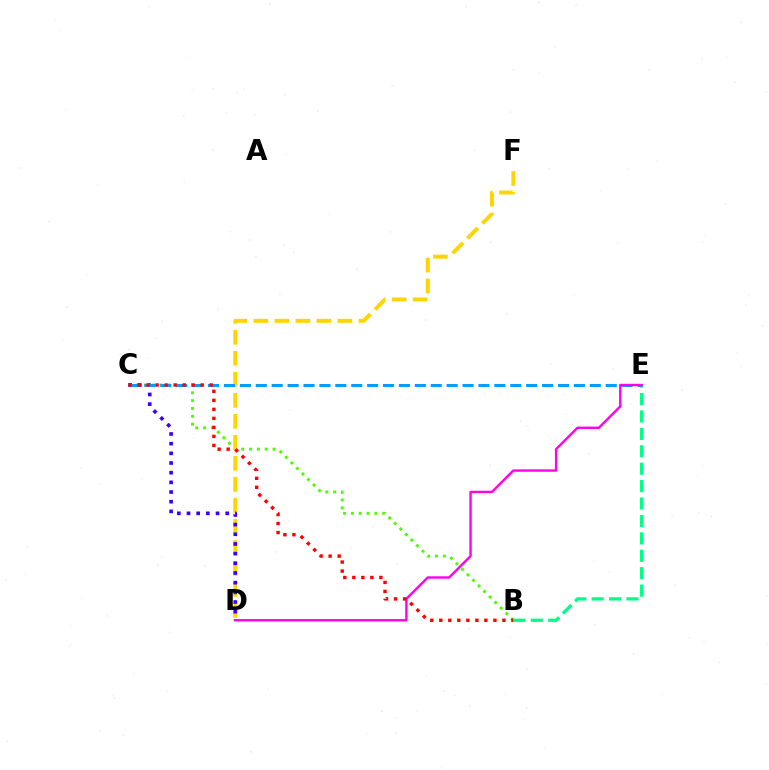{('B', 'C'): [{'color': '#4fff00', 'line_style': 'dotted', 'thickness': 2.13}, {'color': '#ff0000', 'line_style': 'dotted', 'thickness': 2.45}], ('B', 'E'): [{'color': '#00ff86', 'line_style': 'dashed', 'thickness': 2.37}], ('D', 'F'): [{'color': '#ffd500', 'line_style': 'dashed', 'thickness': 2.85}], ('C', 'D'): [{'color': '#3700ff', 'line_style': 'dotted', 'thickness': 2.63}], ('C', 'E'): [{'color': '#009eff', 'line_style': 'dashed', 'thickness': 2.16}], ('D', 'E'): [{'color': '#ff00ed', 'line_style': 'solid', 'thickness': 1.72}]}